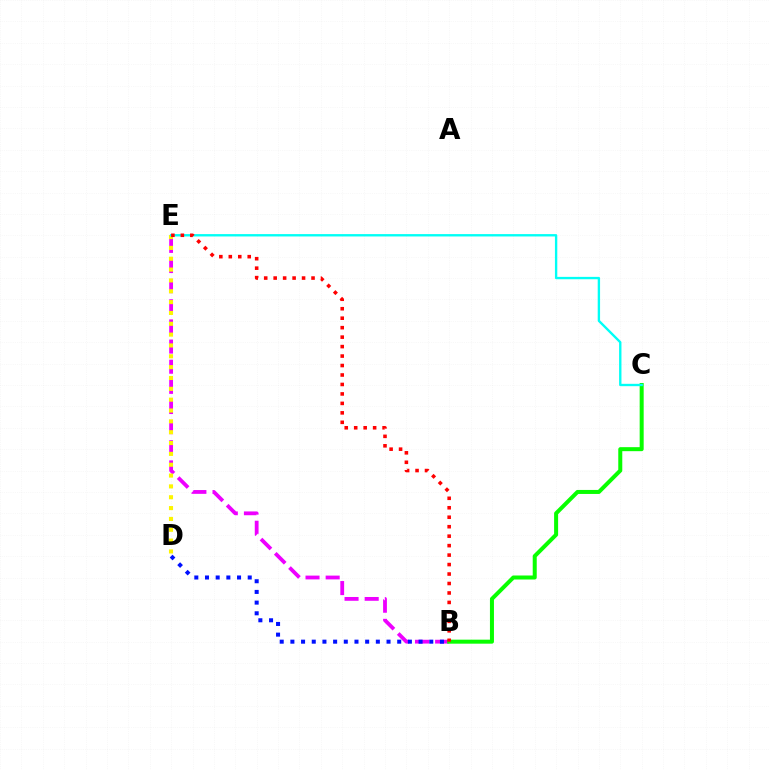{('B', 'E'): [{'color': '#ee00ff', 'line_style': 'dashed', 'thickness': 2.74}, {'color': '#ff0000', 'line_style': 'dotted', 'thickness': 2.57}], ('D', 'E'): [{'color': '#fcf500', 'line_style': 'dotted', 'thickness': 2.95}], ('B', 'C'): [{'color': '#08ff00', 'line_style': 'solid', 'thickness': 2.89}], ('B', 'D'): [{'color': '#0010ff', 'line_style': 'dotted', 'thickness': 2.9}], ('C', 'E'): [{'color': '#00fff6', 'line_style': 'solid', 'thickness': 1.7}]}